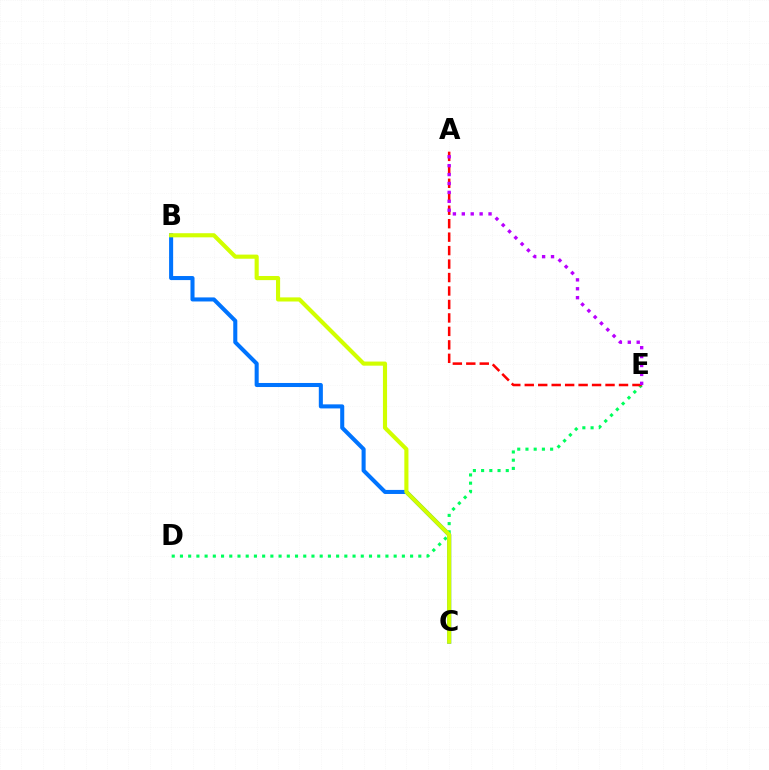{('B', 'C'): [{'color': '#0074ff', 'line_style': 'solid', 'thickness': 2.92}, {'color': '#d1ff00', 'line_style': 'solid', 'thickness': 2.97}], ('D', 'E'): [{'color': '#00ff5c', 'line_style': 'dotted', 'thickness': 2.23}], ('A', 'E'): [{'color': '#ff0000', 'line_style': 'dashed', 'thickness': 1.83}, {'color': '#b900ff', 'line_style': 'dotted', 'thickness': 2.42}]}